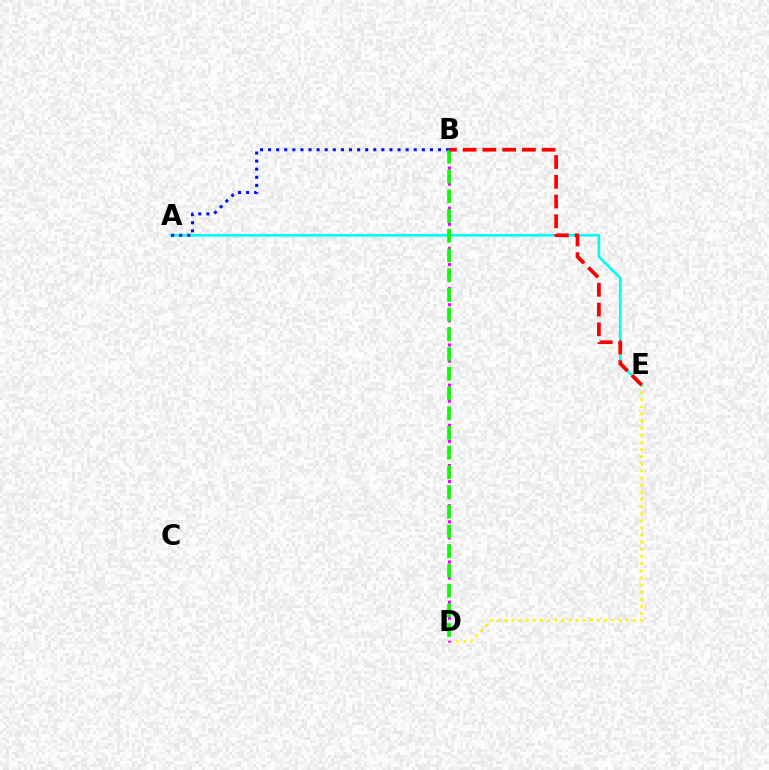{('D', 'E'): [{'color': '#fcf500', 'line_style': 'dotted', 'thickness': 1.94}], ('A', 'E'): [{'color': '#00fff6', 'line_style': 'solid', 'thickness': 1.89}], ('A', 'B'): [{'color': '#0010ff', 'line_style': 'dotted', 'thickness': 2.2}], ('B', 'D'): [{'color': '#ee00ff', 'line_style': 'dotted', 'thickness': 2.18}, {'color': '#08ff00', 'line_style': 'dashed', 'thickness': 2.68}], ('B', 'E'): [{'color': '#ff0000', 'line_style': 'dashed', 'thickness': 2.68}]}